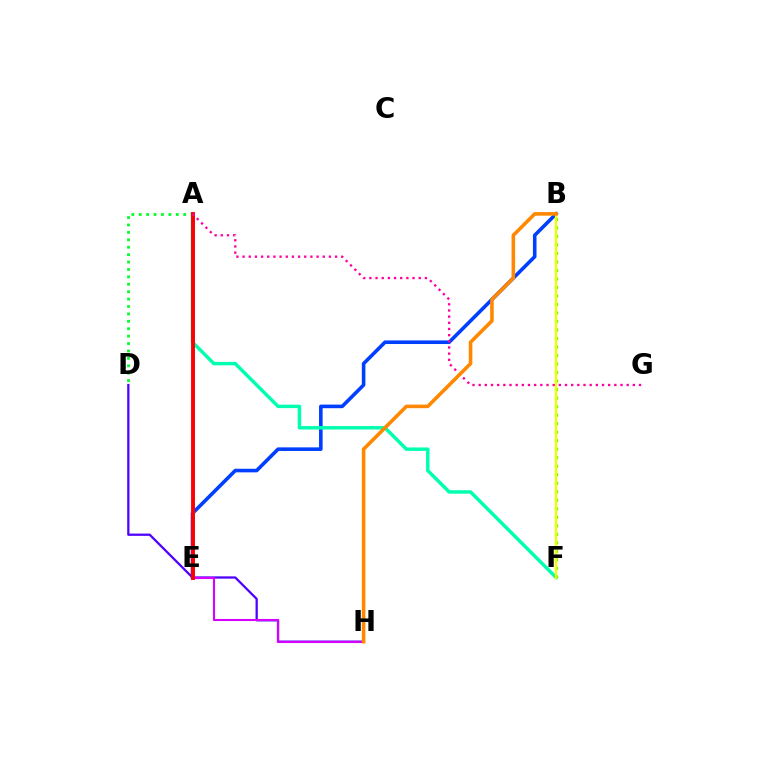{('A', 'D'): [{'color': '#00ff27', 'line_style': 'dotted', 'thickness': 2.01}], ('B', 'E'): [{'color': '#003fff', 'line_style': 'solid', 'thickness': 2.59}], ('A', 'F'): [{'color': '#00ffaf', 'line_style': 'solid', 'thickness': 2.49}], ('D', 'H'): [{'color': '#4f00ff', 'line_style': 'solid', 'thickness': 1.63}], ('A', 'E'): [{'color': '#00c7ff', 'line_style': 'solid', 'thickness': 2.07}, {'color': '#ff0000', 'line_style': 'solid', 'thickness': 2.79}], ('B', 'F'): [{'color': '#66ff00', 'line_style': 'dotted', 'thickness': 2.31}, {'color': '#eeff00', 'line_style': 'solid', 'thickness': 1.65}], ('E', 'H'): [{'color': '#d600ff', 'line_style': 'solid', 'thickness': 1.51}], ('A', 'G'): [{'color': '#ff00a0', 'line_style': 'dotted', 'thickness': 1.68}], ('B', 'H'): [{'color': '#ff8800', 'line_style': 'solid', 'thickness': 2.58}]}